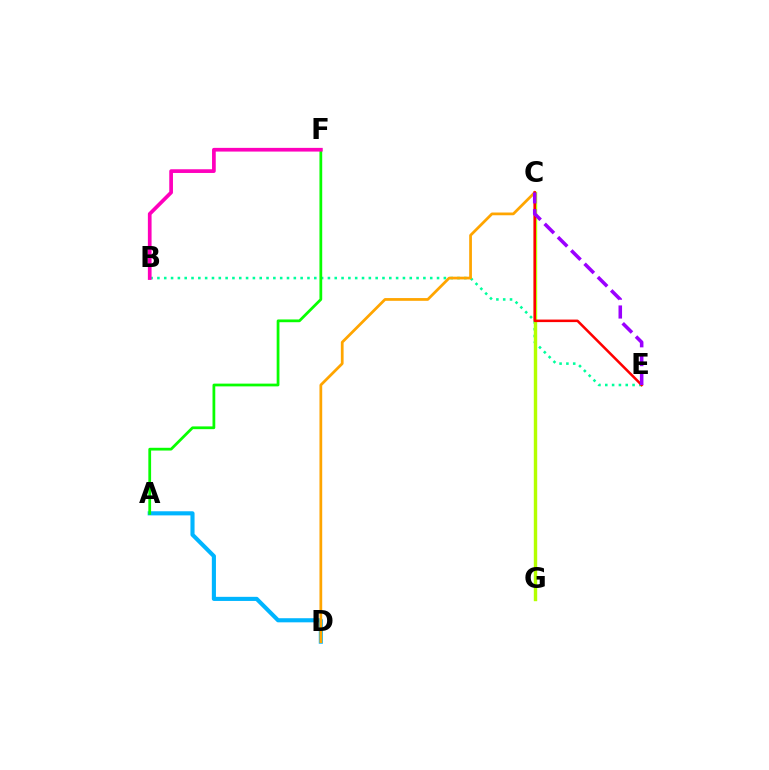{('A', 'D'): [{'color': '#00b5ff', 'line_style': 'solid', 'thickness': 2.96}], ('B', 'E'): [{'color': '#00ff9d', 'line_style': 'dotted', 'thickness': 1.85}], ('C', 'G'): [{'color': '#0010ff', 'line_style': 'dotted', 'thickness': 2.11}, {'color': '#b3ff00', 'line_style': 'solid', 'thickness': 2.46}], ('C', 'D'): [{'color': '#ffa500', 'line_style': 'solid', 'thickness': 1.98}], ('A', 'F'): [{'color': '#08ff00', 'line_style': 'solid', 'thickness': 1.99}], ('B', 'F'): [{'color': '#ff00bd', 'line_style': 'solid', 'thickness': 2.67}], ('C', 'E'): [{'color': '#ff0000', 'line_style': 'solid', 'thickness': 1.83}, {'color': '#9b00ff', 'line_style': 'dashed', 'thickness': 2.56}]}